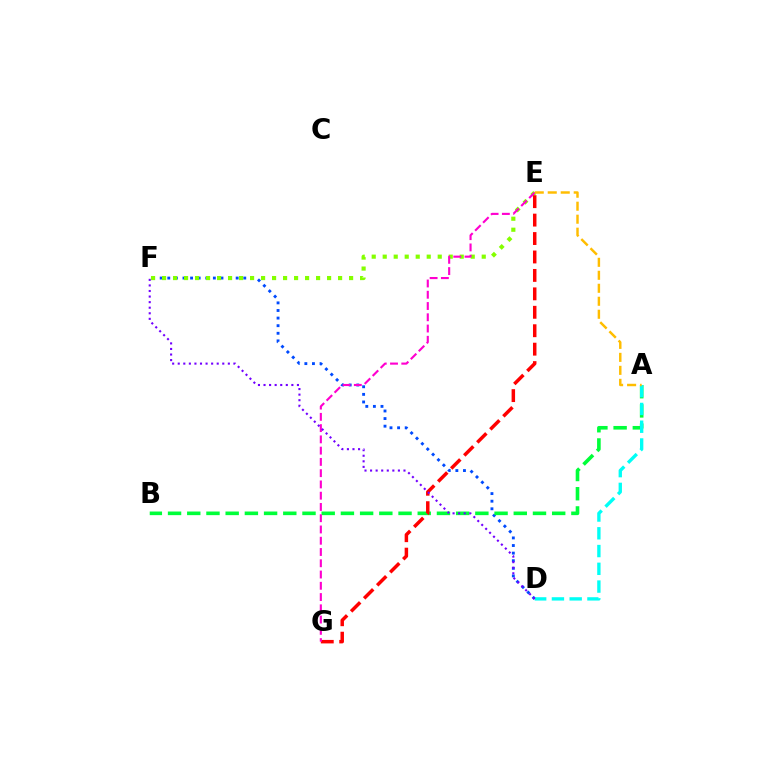{('D', 'F'): [{'color': '#004bff', 'line_style': 'dotted', 'thickness': 2.06}, {'color': '#7200ff', 'line_style': 'dotted', 'thickness': 1.51}], ('A', 'B'): [{'color': '#00ff39', 'line_style': 'dashed', 'thickness': 2.61}], ('E', 'F'): [{'color': '#84ff00', 'line_style': 'dotted', 'thickness': 2.99}], ('A', 'D'): [{'color': '#00fff6', 'line_style': 'dashed', 'thickness': 2.41}], ('E', 'G'): [{'color': '#ff0000', 'line_style': 'dashed', 'thickness': 2.5}, {'color': '#ff00cf', 'line_style': 'dashed', 'thickness': 1.53}], ('A', 'E'): [{'color': '#ffbd00', 'line_style': 'dashed', 'thickness': 1.76}]}